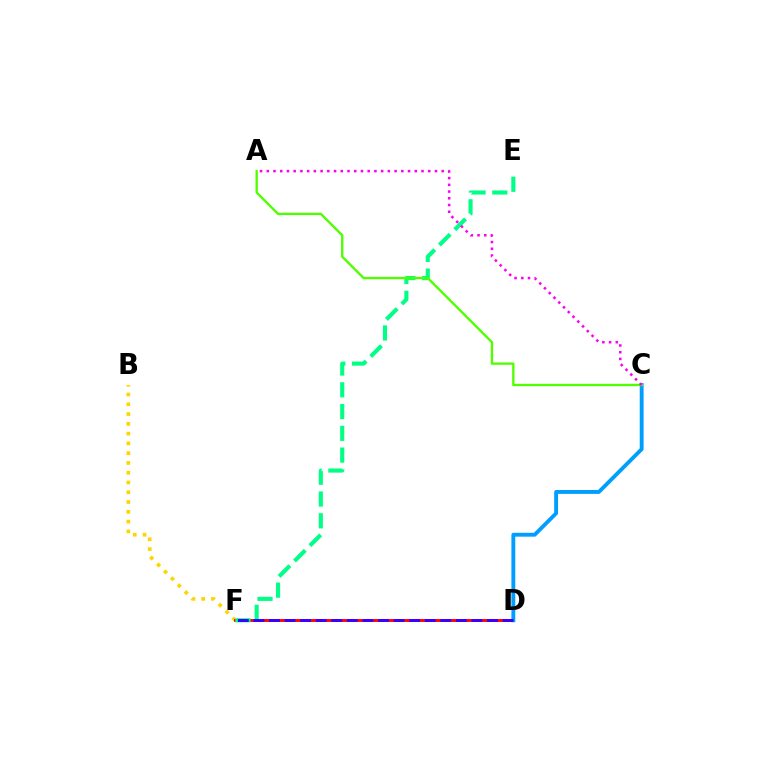{('B', 'F'): [{'color': '#ffd500', 'line_style': 'dotted', 'thickness': 2.66}], ('D', 'F'): [{'color': '#ff0000', 'line_style': 'solid', 'thickness': 2.05}, {'color': '#3700ff', 'line_style': 'dashed', 'thickness': 2.12}], ('E', 'F'): [{'color': '#00ff86', 'line_style': 'dashed', 'thickness': 2.96}], ('C', 'D'): [{'color': '#009eff', 'line_style': 'solid', 'thickness': 2.78}], ('A', 'C'): [{'color': '#4fff00', 'line_style': 'solid', 'thickness': 1.68}, {'color': '#ff00ed', 'line_style': 'dotted', 'thickness': 1.83}]}